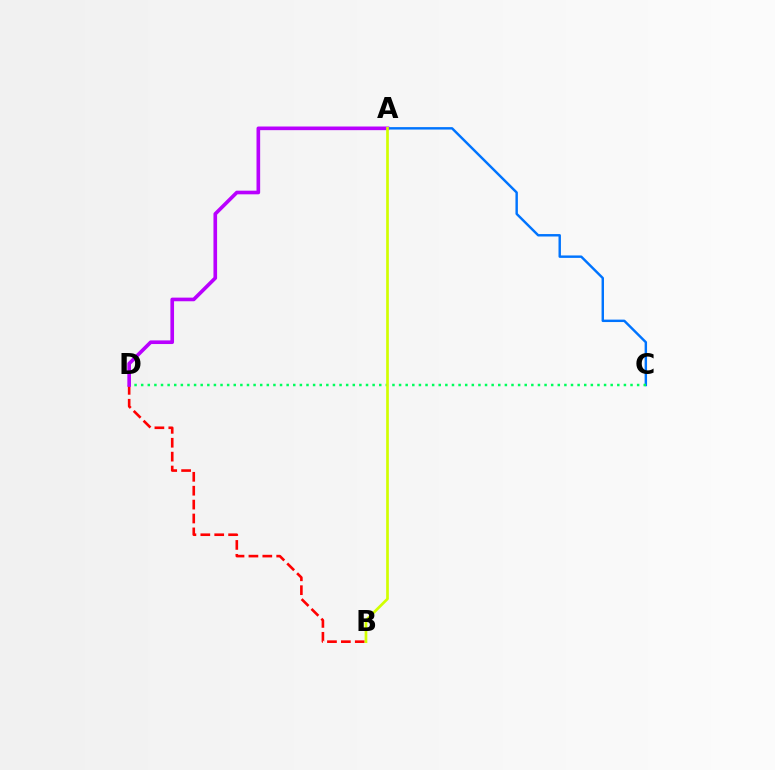{('B', 'D'): [{'color': '#ff0000', 'line_style': 'dashed', 'thickness': 1.89}], ('A', 'C'): [{'color': '#0074ff', 'line_style': 'solid', 'thickness': 1.75}], ('C', 'D'): [{'color': '#00ff5c', 'line_style': 'dotted', 'thickness': 1.8}], ('A', 'D'): [{'color': '#b900ff', 'line_style': 'solid', 'thickness': 2.62}], ('A', 'B'): [{'color': '#d1ff00', 'line_style': 'solid', 'thickness': 1.94}]}